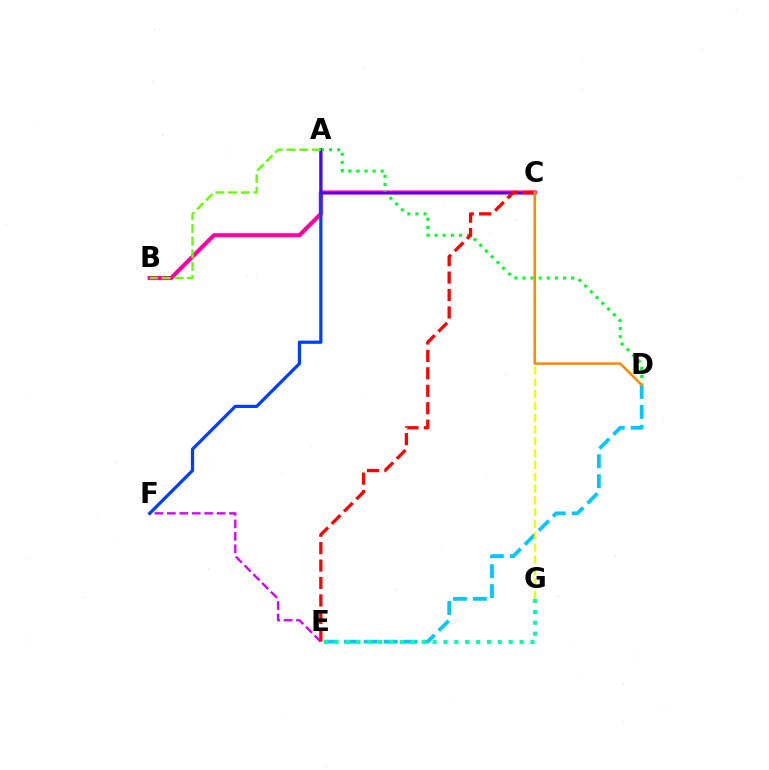{('B', 'C'): [{'color': '#ff00a0', 'line_style': 'solid', 'thickness': 2.99}], ('E', 'F'): [{'color': '#d600ff', 'line_style': 'dashed', 'thickness': 1.69}], ('D', 'E'): [{'color': '#00c7ff', 'line_style': 'dashed', 'thickness': 2.71}], ('A', 'F'): [{'color': '#003fff', 'line_style': 'solid', 'thickness': 2.32}], ('A', 'D'): [{'color': '#00ff27', 'line_style': 'dotted', 'thickness': 2.21}], ('E', 'G'): [{'color': '#00ffaf', 'line_style': 'dotted', 'thickness': 2.96}], ('C', 'G'): [{'color': '#eeff00', 'line_style': 'dashed', 'thickness': 1.6}], ('A', 'C'): [{'color': '#4f00ff', 'line_style': 'solid', 'thickness': 1.71}], ('A', 'B'): [{'color': '#66ff00', 'line_style': 'dashed', 'thickness': 1.72}], ('C', 'E'): [{'color': '#ff0000', 'line_style': 'dashed', 'thickness': 2.37}], ('C', 'D'): [{'color': '#ff8800', 'line_style': 'solid', 'thickness': 1.79}]}